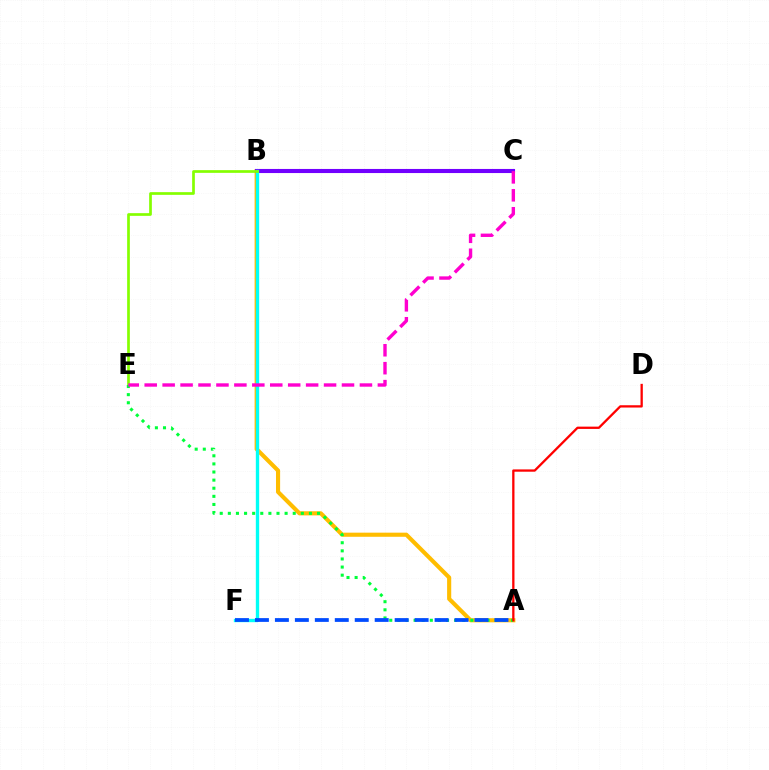{('A', 'B'): [{'color': '#ffbd00', 'line_style': 'solid', 'thickness': 2.97}], ('B', 'C'): [{'color': '#7200ff', 'line_style': 'solid', 'thickness': 2.94}], ('B', 'F'): [{'color': '#00fff6', 'line_style': 'solid', 'thickness': 2.41}], ('B', 'E'): [{'color': '#84ff00', 'line_style': 'solid', 'thickness': 1.95}], ('A', 'E'): [{'color': '#00ff39', 'line_style': 'dotted', 'thickness': 2.2}], ('A', 'F'): [{'color': '#004bff', 'line_style': 'dashed', 'thickness': 2.71}], ('C', 'E'): [{'color': '#ff00cf', 'line_style': 'dashed', 'thickness': 2.44}], ('A', 'D'): [{'color': '#ff0000', 'line_style': 'solid', 'thickness': 1.65}]}